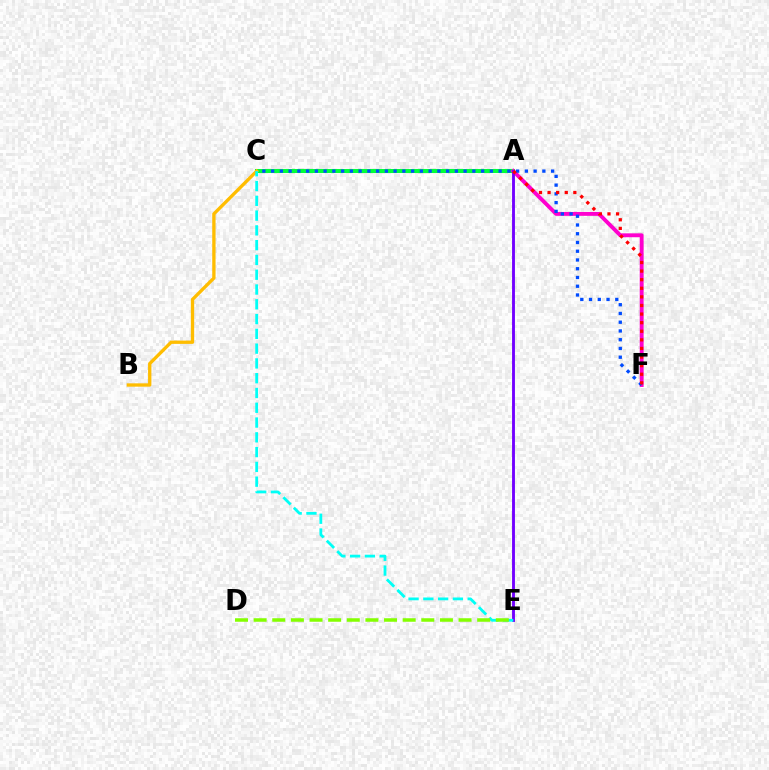{('A', 'C'): [{'color': '#00ff39', 'line_style': 'solid', 'thickness': 2.91}], ('A', 'F'): [{'color': '#ff00cf', 'line_style': 'solid', 'thickness': 2.8}, {'color': '#ff0000', 'line_style': 'dotted', 'thickness': 2.34}], ('A', 'E'): [{'color': '#7200ff', 'line_style': 'solid', 'thickness': 2.07}], ('C', 'F'): [{'color': '#004bff', 'line_style': 'dotted', 'thickness': 2.38}], ('B', 'C'): [{'color': '#ffbd00', 'line_style': 'solid', 'thickness': 2.39}], ('C', 'E'): [{'color': '#00fff6', 'line_style': 'dashed', 'thickness': 2.01}], ('D', 'E'): [{'color': '#84ff00', 'line_style': 'dashed', 'thickness': 2.53}]}